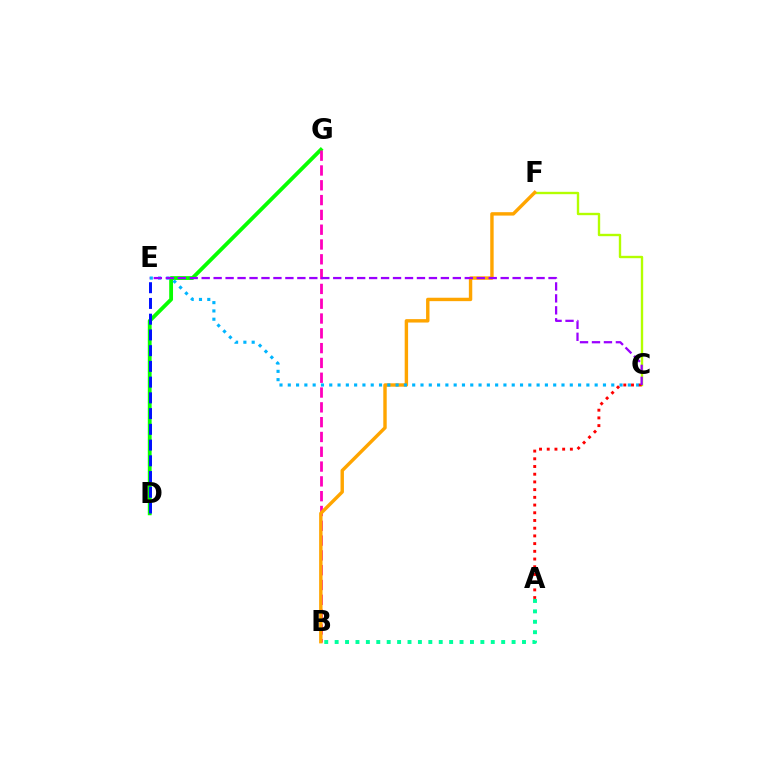{('C', 'F'): [{'color': '#b3ff00', 'line_style': 'solid', 'thickness': 1.71}], ('D', 'G'): [{'color': '#08ff00', 'line_style': 'solid', 'thickness': 2.75}], ('B', 'G'): [{'color': '#ff00bd', 'line_style': 'dashed', 'thickness': 2.01}], ('B', 'F'): [{'color': '#ffa500', 'line_style': 'solid', 'thickness': 2.46}], ('C', 'E'): [{'color': '#00b5ff', 'line_style': 'dotted', 'thickness': 2.25}, {'color': '#9b00ff', 'line_style': 'dashed', 'thickness': 1.62}], ('A', 'C'): [{'color': '#ff0000', 'line_style': 'dotted', 'thickness': 2.1}], ('A', 'B'): [{'color': '#00ff9d', 'line_style': 'dotted', 'thickness': 2.83}], ('D', 'E'): [{'color': '#0010ff', 'line_style': 'dashed', 'thickness': 2.14}]}